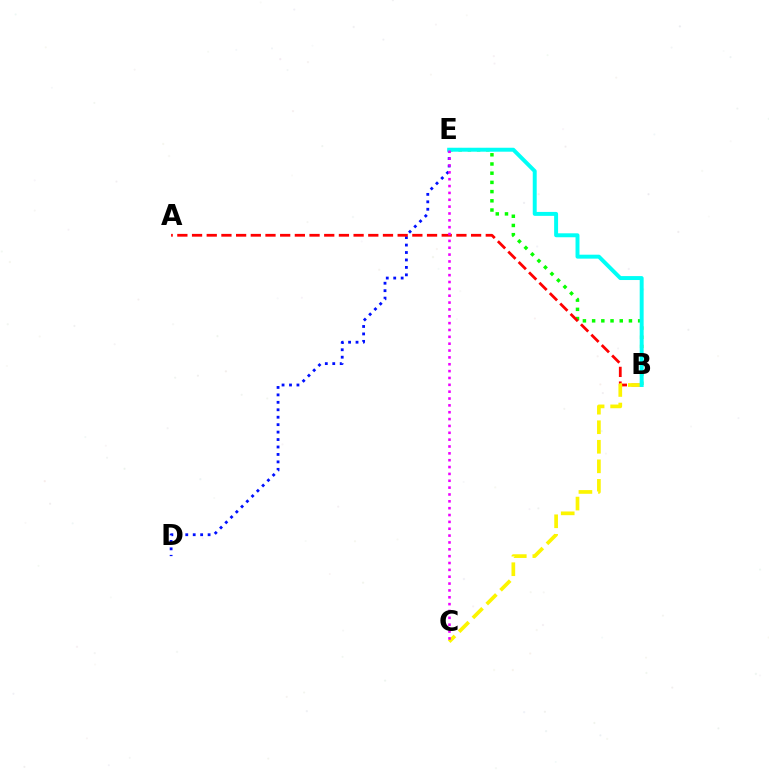{('B', 'E'): [{'color': '#08ff00', 'line_style': 'dotted', 'thickness': 2.5}, {'color': '#00fff6', 'line_style': 'solid', 'thickness': 2.84}], ('D', 'E'): [{'color': '#0010ff', 'line_style': 'dotted', 'thickness': 2.02}], ('A', 'B'): [{'color': '#ff0000', 'line_style': 'dashed', 'thickness': 2.0}], ('B', 'C'): [{'color': '#fcf500', 'line_style': 'dashed', 'thickness': 2.66}], ('C', 'E'): [{'color': '#ee00ff', 'line_style': 'dotted', 'thickness': 1.86}]}